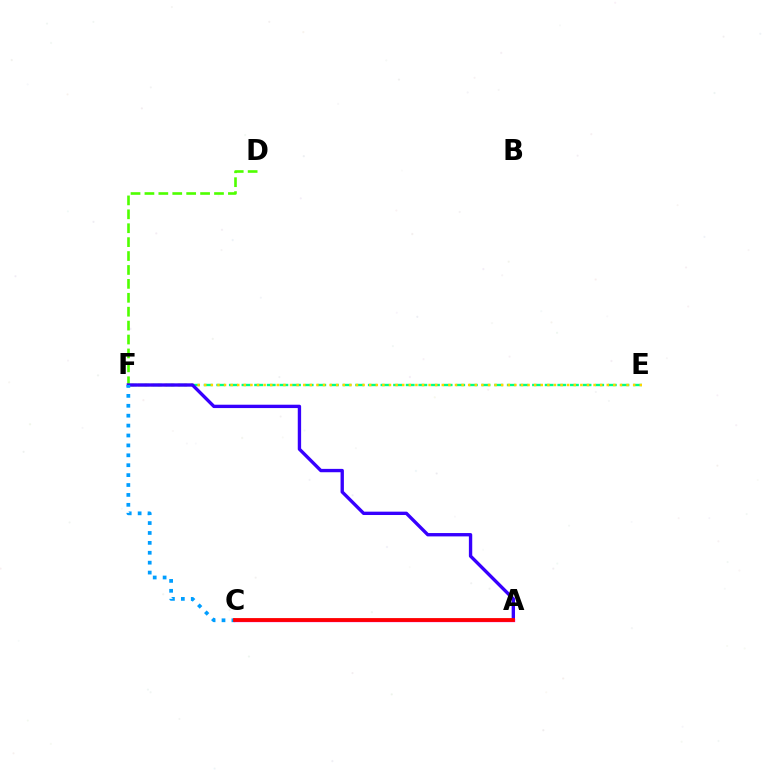{('D', 'F'): [{'color': '#4fff00', 'line_style': 'dashed', 'thickness': 1.89}], ('E', 'F'): [{'color': '#00ff86', 'line_style': 'dashed', 'thickness': 1.72}, {'color': '#ffd500', 'line_style': 'dotted', 'thickness': 1.79}], ('A', 'F'): [{'color': '#3700ff', 'line_style': 'solid', 'thickness': 2.41}], ('A', 'C'): [{'color': '#ff00ed', 'line_style': 'solid', 'thickness': 2.39}, {'color': '#ff0000', 'line_style': 'solid', 'thickness': 2.74}], ('C', 'F'): [{'color': '#009eff', 'line_style': 'dotted', 'thickness': 2.69}]}